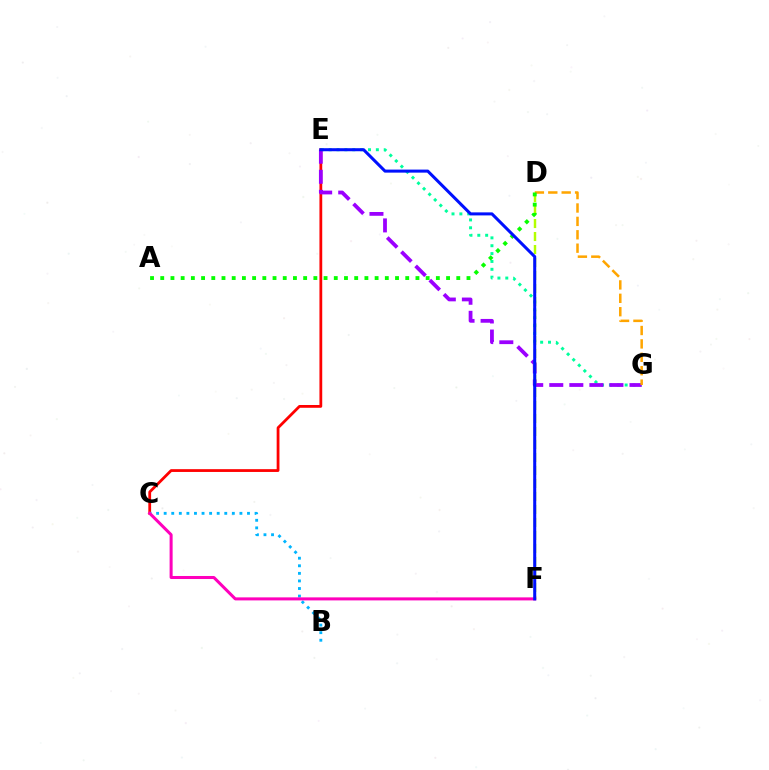{('C', 'E'): [{'color': '#ff0000', 'line_style': 'solid', 'thickness': 2.01}], ('E', 'G'): [{'color': '#00ff9d', 'line_style': 'dotted', 'thickness': 2.14}, {'color': '#9b00ff', 'line_style': 'dashed', 'thickness': 2.72}], ('B', 'C'): [{'color': '#00b5ff', 'line_style': 'dotted', 'thickness': 2.06}], ('C', 'F'): [{'color': '#ff00bd', 'line_style': 'solid', 'thickness': 2.18}], ('D', 'F'): [{'color': '#b3ff00', 'line_style': 'dashed', 'thickness': 1.77}], ('D', 'G'): [{'color': '#ffa500', 'line_style': 'dashed', 'thickness': 1.82}], ('A', 'D'): [{'color': '#08ff00', 'line_style': 'dotted', 'thickness': 2.77}], ('E', 'F'): [{'color': '#0010ff', 'line_style': 'solid', 'thickness': 2.19}]}